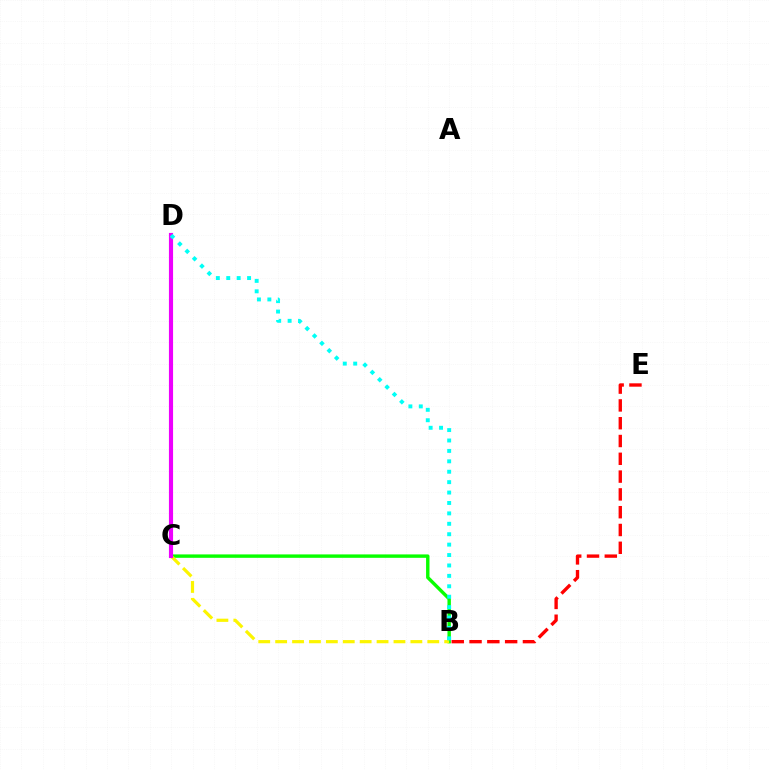{('C', 'D'): [{'color': '#0010ff', 'line_style': 'solid', 'thickness': 2.64}, {'color': '#ee00ff', 'line_style': 'solid', 'thickness': 2.98}], ('B', 'E'): [{'color': '#ff0000', 'line_style': 'dashed', 'thickness': 2.42}], ('B', 'C'): [{'color': '#08ff00', 'line_style': 'solid', 'thickness': 2.45}, {'color': '#fcf500', 'line_style': 'dashed', 'thickness': 2.3}], ('B', 'D'): [{'color': '#00fff6', 'line_style': 'dotted', 'thickness': 2.83}]}